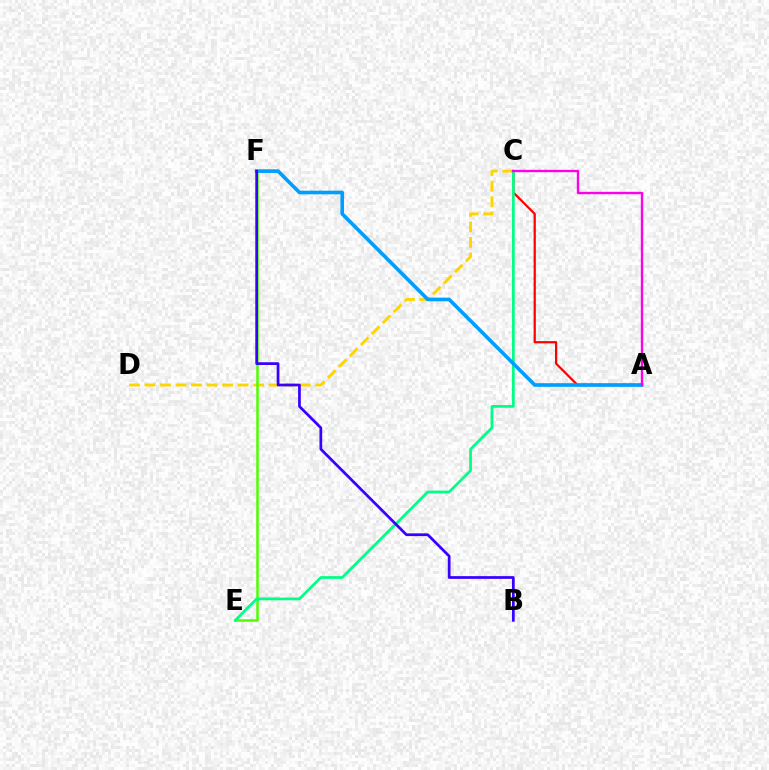{('A', 'C'): [{'color': '#ff0000', 'line_style': 'solid', 'thickness': 1.61}, {'color': '#ff00ed', 'line_style': 'solid', 'thickness': 1.7}], ('C', 'D'): [{'color': '#ffd500', 'line_style': 'dashed', 'thickness': 2.11}], ('E', 'F'): [{'color': '#4fff00', 'line_style': 'solid', 'thickness': 1.81}], ('C', 'E'): [{'color': '#00ff86', 'line_style': 'solid', 'thickness': 1.97}], ('A', 'F'): [{'color': '#009eff', 'line_style': 'solid', 'thickness': 2.62}], ('B', 'F'): [{'color': '#3700ff', 'line_style': 'solid', 'thickness': 1.97}]}